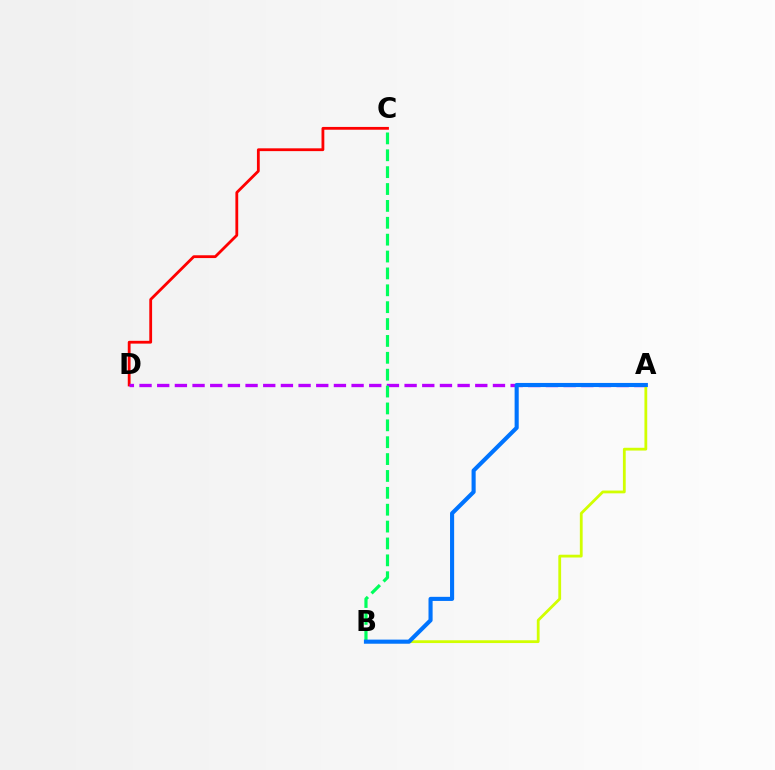{('C', 'D'): [{'color': '#ff0000', 'line_style': 'solid', 'thickness': 2.02}], ('A', 'D'): [{'color': '#b900ff', 'line_style': 'dashed', 'thickness': 2.4}], ('A', 'B'): [{'color': '#d1ff00', 'line_style': 'solid', 'thickness': 2.01}, {'color': '#0074ff', 'line_style': 'solid', 'thickness': 2.96}], ('B', 'C'): [{'color': '#00ff5c', 'line_style': 'dashed', 'thickness': 2.29}]}